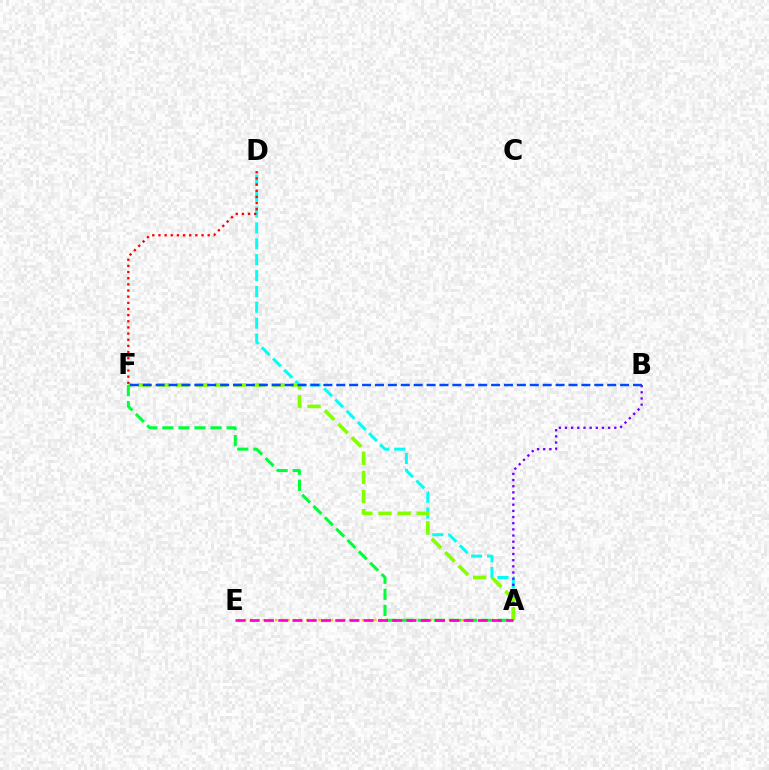{('A', 'D'): [{'color': '#00fff6', 'line_style': 'dashed', 'thickness': 2.16}], ('A', 'B'): [{'color': '#7200ff', 'line_style': 'dotted', 'thickness': 1.67}], ('A', 'F'): [{'color': '#84ff00', 'line_style': 'dashed', 'thickness': 2.6}, {'color': '#00ff39', 'line_style': 'dashed', 'thickness': 2.18}], ('A', 'E'): [{'color': '#ffbd00', 'line_style': 'dotted', 'thickness': 1.68}, {'color': '#ff00cf', 'line_style': 'dashed', 'thickness': 1.94}], ('B', 'F'): [{'color': '#004bff', 'line_style': 'dashed', 'thickness': 1.75}], ('D', 'F'): [{'color': '#ff0000', 'line_style': 'dotted', 'thickness': 1.67}]}